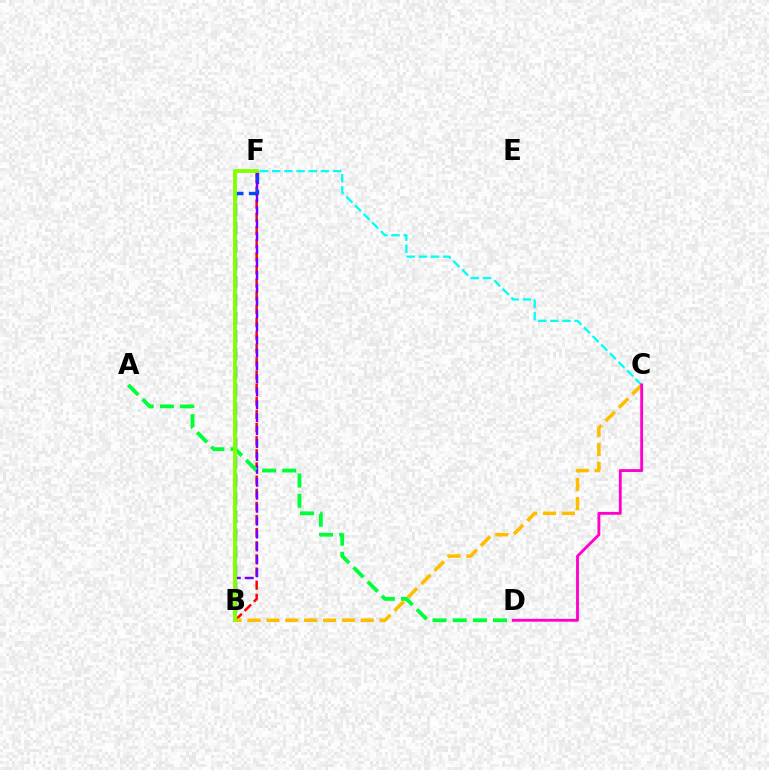{('B', 'F'): [{'color': '#ff0000', 'line_style': 'dashed', 'thickness': 1.78}, {'color': '#004bff', 'line_style': 'dashed', 'thickness': 2.45}, {'color': '#7200ff', 'line_style': 'dashed', 'thickness': 1.76}, {'color': '#84ff00', 'line_style': 'solid', 'thickness': 2.77}], ('C', 'F'): [{'color': '#00fff6', 'line_style': 'dashed', 'thickness': 1.66}], ('B', 'C'): [{'color': '#ffbd00', 'line_style': 'dashed', 'thickness': 2.56}], ('A', 'D'): [{'color': '#00ff39', 'line_style': 'dashed', 'thickness': 2.74}], ('C', 'D'): [{'color': '#ff00cf', 'line_style': 'solid', 'thickness': 2.06}]}